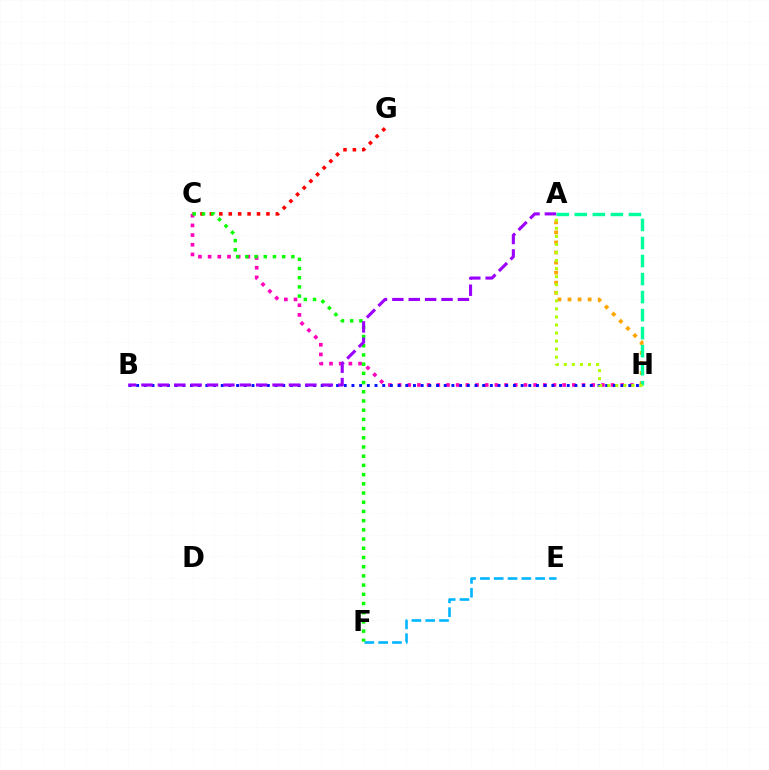{('E', 'F'): [{'color': '#00b5ff', 'line_style': 'dashed', 'thickness': 1.88}], ('C', 'G'): [{'color': '#ff0000', 'line_style': 'dotted', 'thickness': 2.56}], ('C', 'H'): [{'color': '#ff00bd', 'line_style': 'dotted', 'thickness': 2.63}], ('A', 'H'): [{'color': '#ffa500', 'line_style': 'dotted', 'thickness': 2.73}, {'color': '#00ff9d', 'line_style': 'dashed', 'thickness': 2.45}, {'color': '#b3ff00', 'line_style': 'dotted', 'thickness': 2.19}], ('C', 'F'): [{'color': '#08ff00', 'line_style': 'dotted', 'thickness': 2.5}], ('B', 'H'): [{'color': '#0010ff', 'line_style': 'dotted', 'thickness': 2.09}], ('A', 'B'): [{'color': '#9b00ff', 'line_style': 'dashed', 'thickness': 2.23}]}